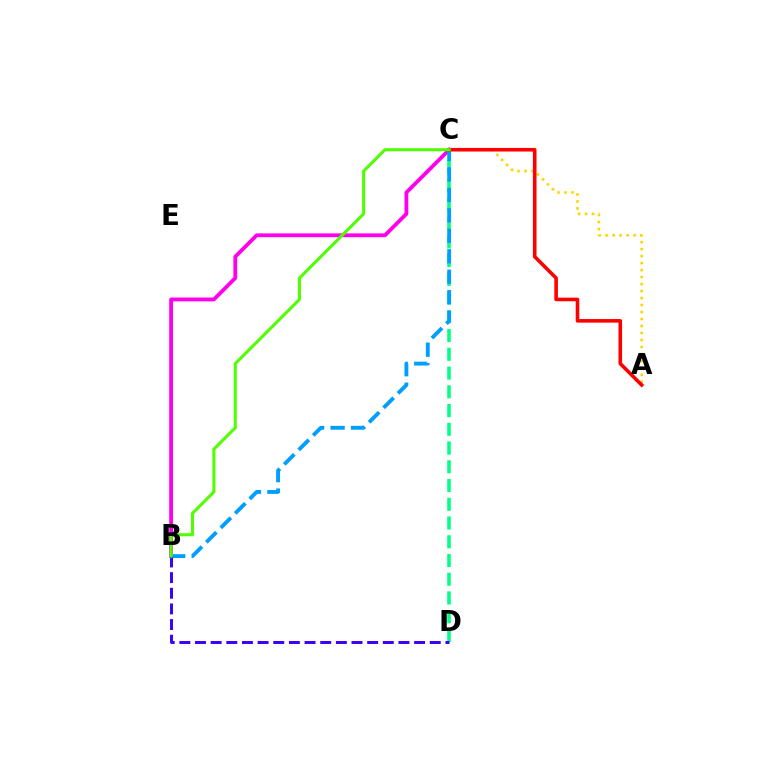{('C', 'D'): [{'color': '#00ff86', 'line_style': 'dashed', 'thickness': 2.55}], ('A', 'C'): [{'color': '#ffd500', 'line_style': 'dotted', 'thickness': 1.9}, {'color': '#ff0000', 'line_style': 'solid', 'thickness': 2.59}], ('B', 'C'): [{'color': '#ff00ed', 'line_style': 'solid', 'thickness': 2.75}, {'color': '#009eff', 'line_style': 'dashed', 'thickness': 2.78}, {'color': '#4fff00', 'line_style': 'solid', 'thickness': 2.2}], ('B', 'D'): [{'color': '#3700ff', 'line_style': 'dashed', 'thickness': 2.13}]}